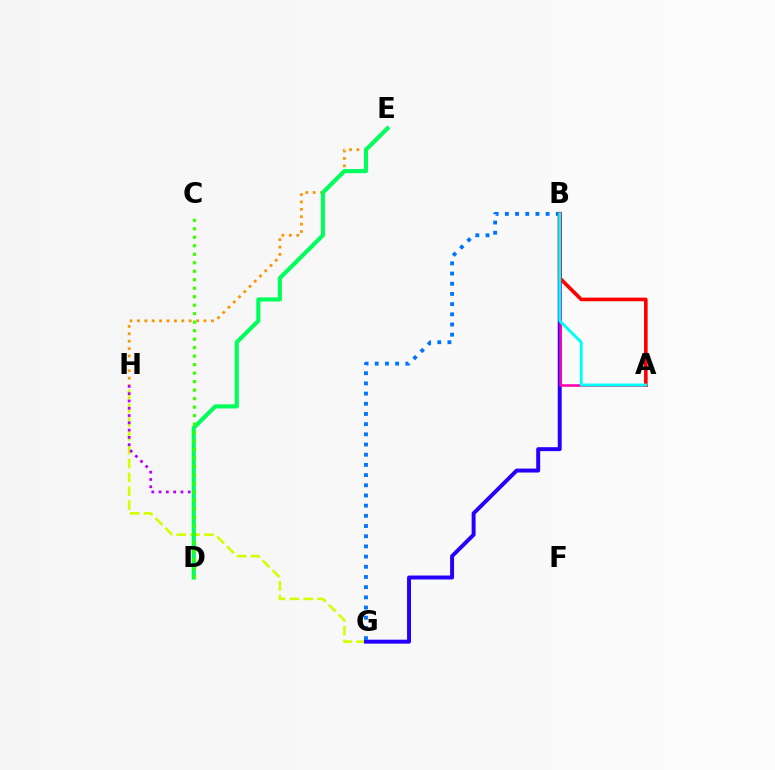{('G', 'H'): [{'color': '#d1ff00', 'line_style': 'dashed', 'thickness': 1.88}], ('B', 'G'): [{'color': '#2500ff', 'line_style': 'solid', 'thickness': 2.85}, {'color': '#0074ff', 'line_style': 'dotted', 'thickness': 2.77}], ('A', 'B'): [{'color': '#ff00ac', 'line_style': 'solid', 'thickness': 1.84}, {'color': '#ff0000', 'line_style': 'solid', 'thickness': 2.62}, {'color': '#00fff6', 'line_style': 'solid', 'thickness': 2.09}], ('E', 'H'): [{'color': '#ff9400', 'line_style': 'dotted', 'thickness': 2.01}], ('D', 'H'): [{'color': '#b900ff', 'line_style': 'dotted', 'thickness': 1.98}], ('D', 'E'): [{'color': '#00ff5c', 'line_style': 'solid', 'thickness': 2.96}], ('C', 'D'): [{'color': '#3dff00', 'line_style': 'dotted', 'thickness': 2.31}]}